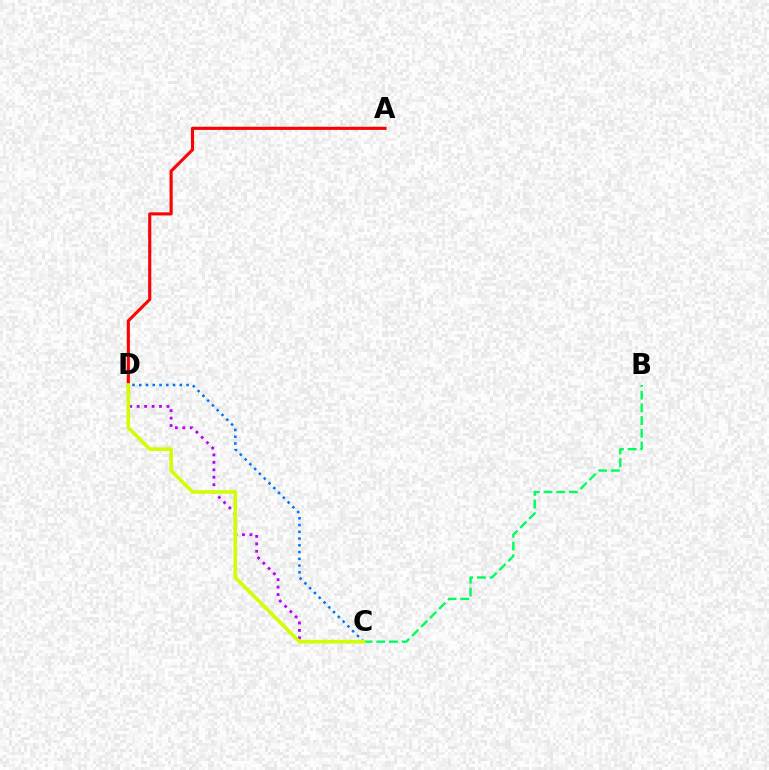{('C', 'D'): [{'color': '#b900ff', 'line_style': 'dotted', 'thickness': 2.02}, {'color': '#0074ff', 'line_style': 'dotted', 'thickness': 1.84}, {'color': '#d1ff00', 'line_style': 'solid', 'thickness': 2.6}], ('A', 'D'): [{'color': '#ff0000', 'line_style': 'solid', 'thickness': 2.25}], ('B', 'C'): [{'color': '#00ff5c', 'line_style': 'dashed', 'thickness': 1.73}]}